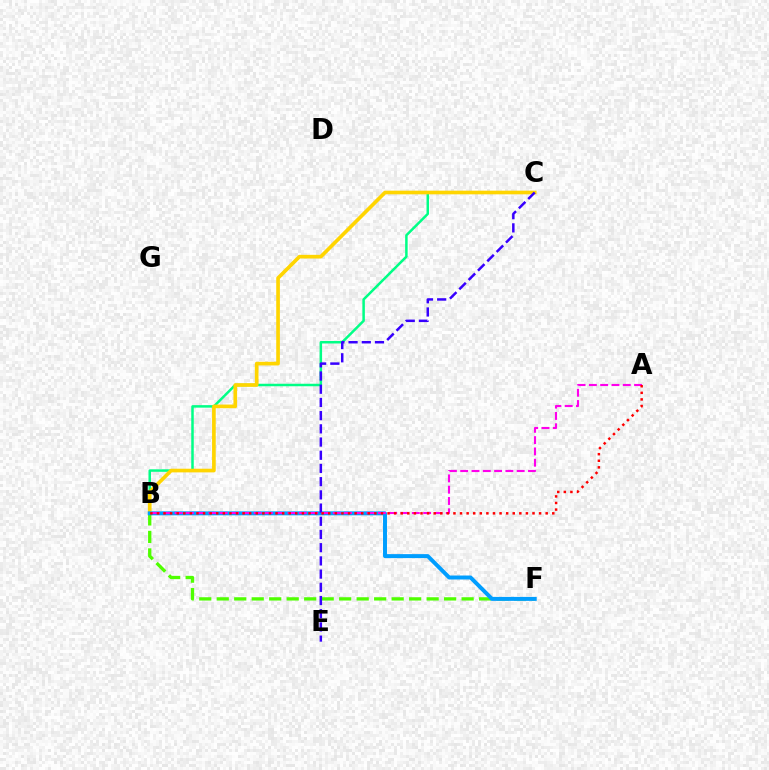{('B', 'C'): [{'color': '#00ff86', 'line_style': 'solid', 'thickness': 1.8}, {'color': '#ffd500', 'line_style': 'solid', 'thickness': 2.64}], ('B', 'F'): [{'color': '#4fff00', 'line_style': 'dashed', 'thickness': 2.38}, {'color': '#009eff', 'line_style': 'solid', 'thickness': 2.86}], ('C', 'E'): [{'color': '#3700ff', 'line_style': 'dashed', 'thickness': 1.79}], ('A', 'B'): [{'color': '#ff00ed', 'line_style': 'dashed', 'thickness': 1.53}, {'color': '#ff0000', 'line_style': 'dotted', 'thickness': 1.79}]}